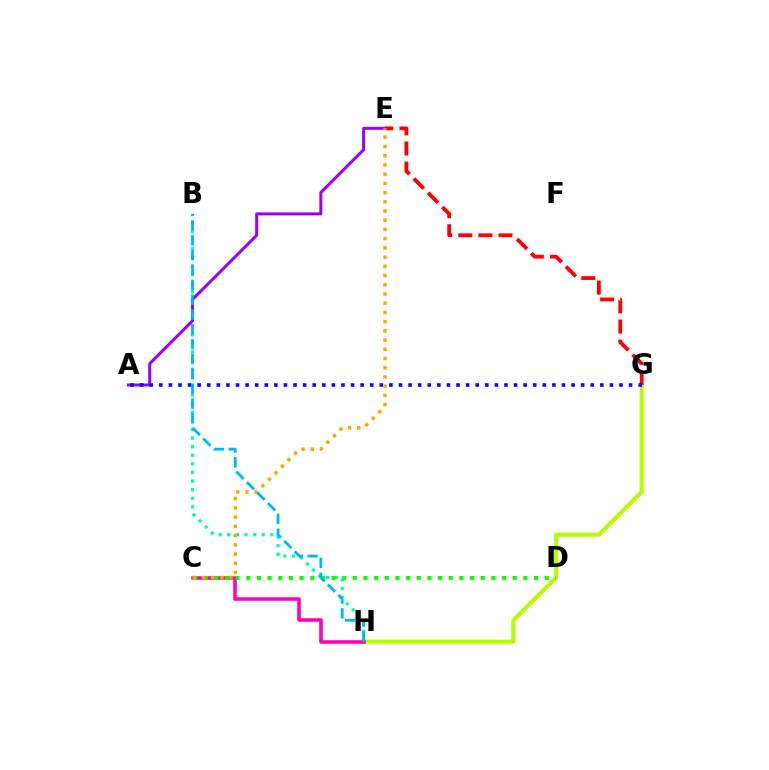{('B', 'H'): [{'color': '#00ff9d', 'line_style': 'dotted', 'thickness': 2.34}, {'color': '#00b5ff', 'line_style': 'dashed', 'thickness': 2.02}], ('G', 'H'): [{'color': '#b3ff00', 'line_style': 'solid', 'thickness': 2.94}], ('C', 'H'): [{'color': '#ff00bd', 'line_style': 'solid', 'thickness': 2.57}], ('C', 'D'): [{'color': '#08ff00', 'line_style': 'dotted', 'thickness': 2.9}], ('E', 'G'): [{'color': '#ff0000', 'line_style': 'dashed', 'thickness': 2.73}], ('A', 'E'): [{'color': '#9b00ff', 'line_style': 'solid', 'thickness': 2.16}], ('A', 'G'): [{'color': '#0010ff', 'line_style': 'dotted', 'thickness': 2.6}], ('C', 'E'): [{'color': '#ffa500', 'line_style': 'dotted', 'thickness': 2.51}]}